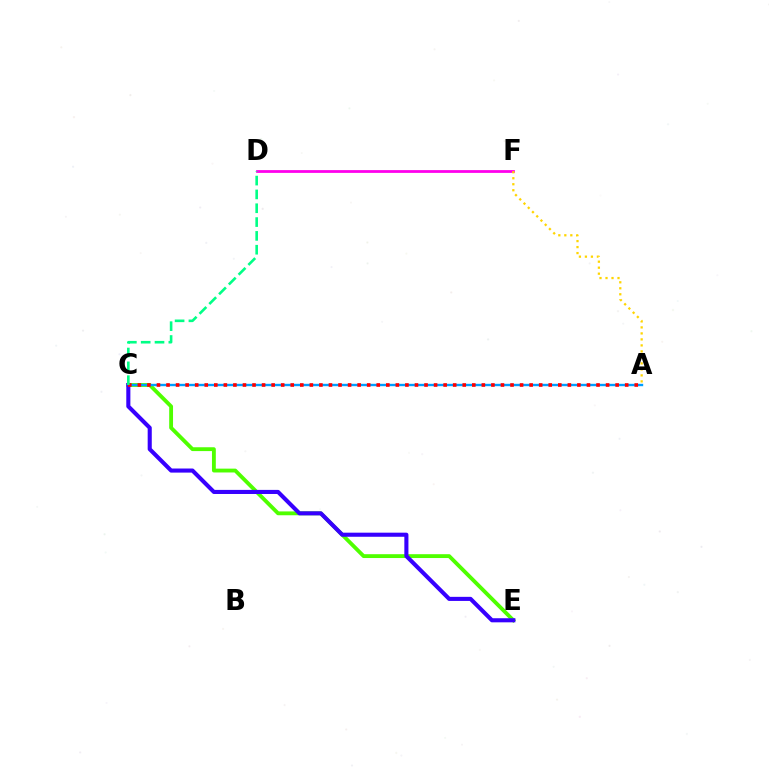{('C', 'E'): [{'color': '#4fff00', 'line_style': 'solid', 'thickness': 2.76}, {'color': '#3700ff', 'line_style': 'solid', 'thickness': 2.94}], ('D', 'F'): [{'color': '#ff00ed', 'line_style': 'solid', 'thickness': 2.0}], ('A', 'F'): [{'color': '#ffd500', 'line_style': 'dotted', 'thickness': 1.63}], ('A', 'C'): [{'color': '#009eff', 'line_style': 'solid', 'thickness': 1.72}, {'color': '#ff0000', 'line_style': 'dotted', 'thickness': 2.6}], ('C', 'D'): [{'color': '#00ff86', 'line_style': 'dashed', 'thickness': 1.88}]}